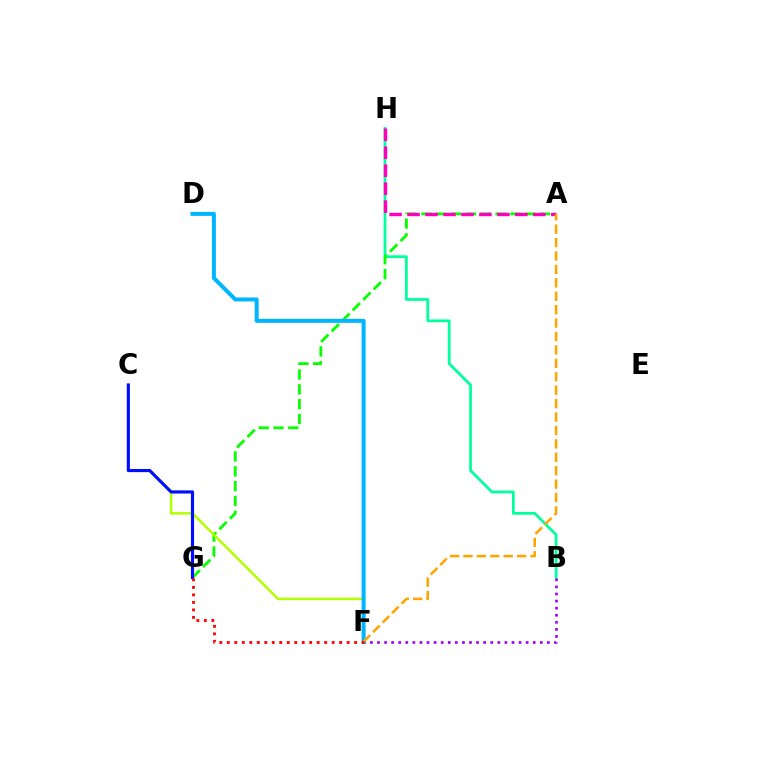{('B', 'H'): [{'color': '#00ff9d', 'line_style': 'solid', 'thickness': 1.99}], ('A', 'G'): [{'color': '#08ff00', 'line_style': 'dashed', 'thickness': 2.02}], ('C', 'F'): [{'color': '#b3ff00', 'line_style': 'solid', 'thickness': 1.81}], ('B', 'F'): [{'color': '#9b00ff', 'line_style': 'dotted', 'thickness': 1.92}], ('A', 'H'): [{'color': '#ff00bd', 'line_style': 'dashed', 'thickness': 2.44}], ('D', 'F'): [{'color': '#00b5ff', 'line_style': 'solid', 'thickness': 2.88}], ('A', 'F'): [{'color': '#ffa500', 'line_style': 'dashed', 'thickness': 1.82}], ('C', 'G'): [{'color': '#0010ff', 'line_style': 'solid', 'thickness': 2.27}], ('F', 'G'): [{'color': '#ff0000', 'line_style': 'dotted', 'thickness': 2.04}]}